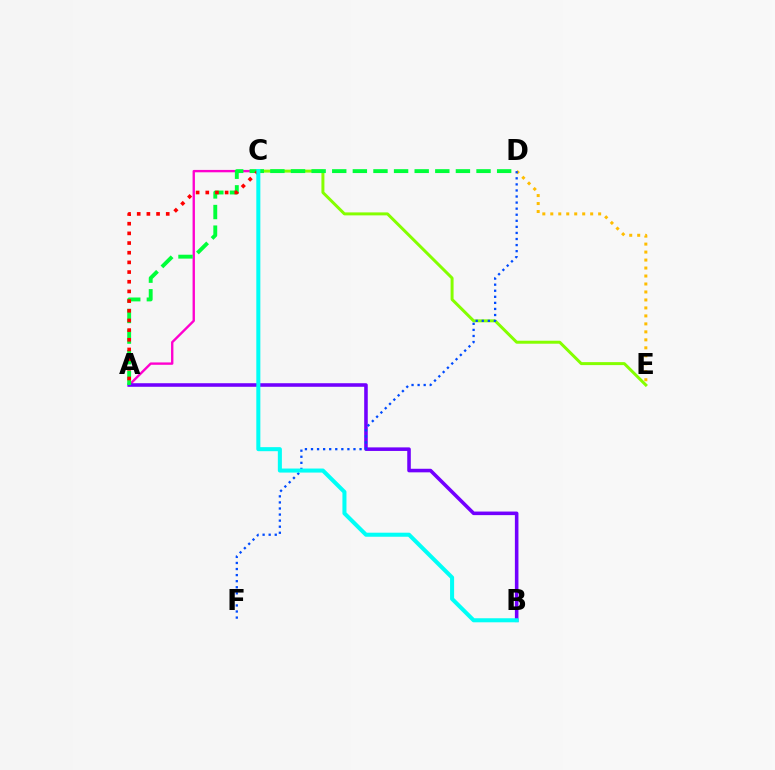{('C', 'E'): [{'color': '#84ff00', 'line_style': 'solid', 'thickness': 2.15}], ('A', 'C'): [{'color': '#ff00cf', 'line_style': 'solid', 'thickness': 1.71}, {'color': '#ff0000', 'line_style': 'dotted', 'thickness': 2.63}], ('A', 'B'): [{'color': '#7200ff', 'line_style': 'solid', 'thickness': 2.57}], ('D', 'E'): [{'color': '#ffbd00', 'line_style': 'dotted', 'thickness': 2.17}], ('A', 'D'): [{'color': '#00ff39', 'line_style': 'dashed', 'thickness': 2.8}], ('D', 'F'): [{'color': '#004bff', 'line_style': 'dotted', 'thickness': 1.65}], ('B', 'C'): [{'color': '#00fff6', 'line_style': 'solid', 'thickness': 2.91}]}